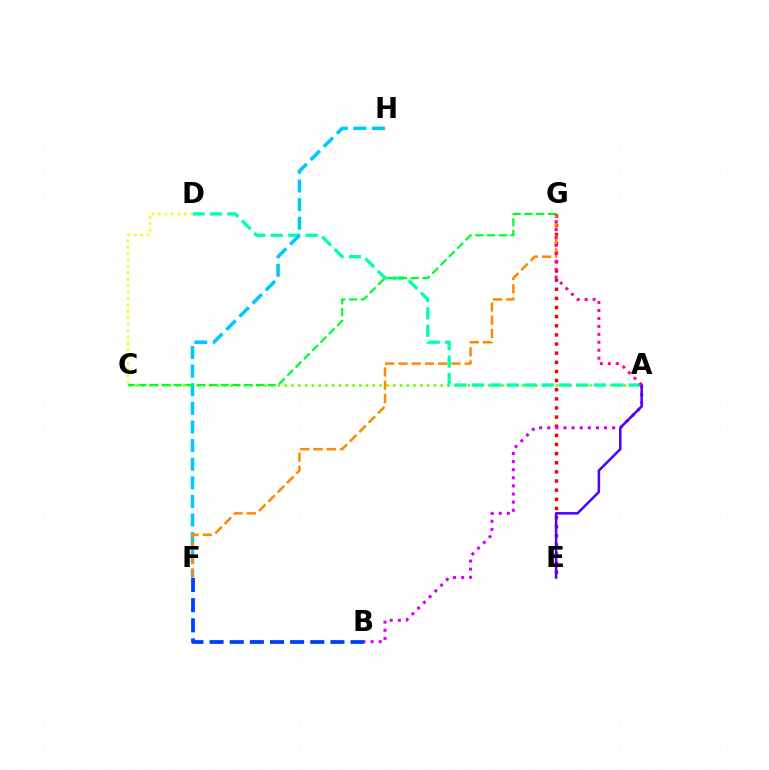{('A', 'C'): [{'color': '#66ff00', 'line_style': 'dotted', 'thickness': 1.84}], ('E', 'G'): [{'color': '#ff0000', 'line_style': 'dotted', 'thickness': 2.48}], ('A', 'B'): [{'color': '#d600ff', 'line_style': 'dotted', 'thickness': 2.2}], ('A', 'D'): [{'color': '#00ffaf', 'line_style': 'dashed', 'thickness': 2.37}], ('F', 'H'): [{'color': '#00c7ff', 'line_style': 'dashed', 'thickness': 2.53}], ('B', 'F'): [{'color': '#003fff', 'line_style': 'dashed', 'thickness': 2.74}], ('F', 'G'): [{'color': '#ff8800', 'line_style': 'dashed', 'thickness': 1.8}], ('C', 'D'): [{'color': '#eeff00', 'line_style': 'dotted', 'thickness': 1.75}], ('C', 'G'): [{'color': '#00ff27', 'line_style': 'dashed', 'thickness': 1.6}], ('A', 'E'): [{'color': '#4f00ff', 'line_style': 'solid', 'thickness': 1.82}], ('A', 'G'): [{'color': '#ff00a0', 'line_style': 'dotted', 'thickness': 2.16}]}